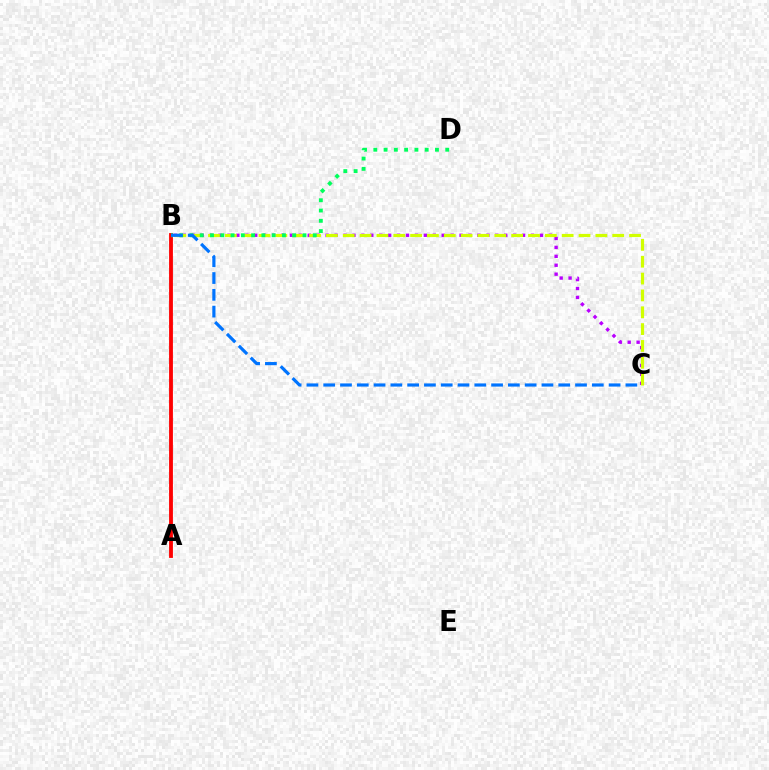{('B', 'C'): [{'color': '#b900ff', 'line_style': 'dotted', 'thickness': 2.43}, {'color': '#d1ff00', 'line_style': 'dashed', 'thickness': 2.29}, {'color': '#0074ff', 'line_style': 'dashed', 'thickness': 2.28}], ('A', 'B'): [{'color': '#ff0000', 'line_style': 'solid', 'thickness': 2.76}], ('B', 'D'): [{'color': '#00ff5c', 'line_style': 'dotted', 'thickness': 2.79}]}